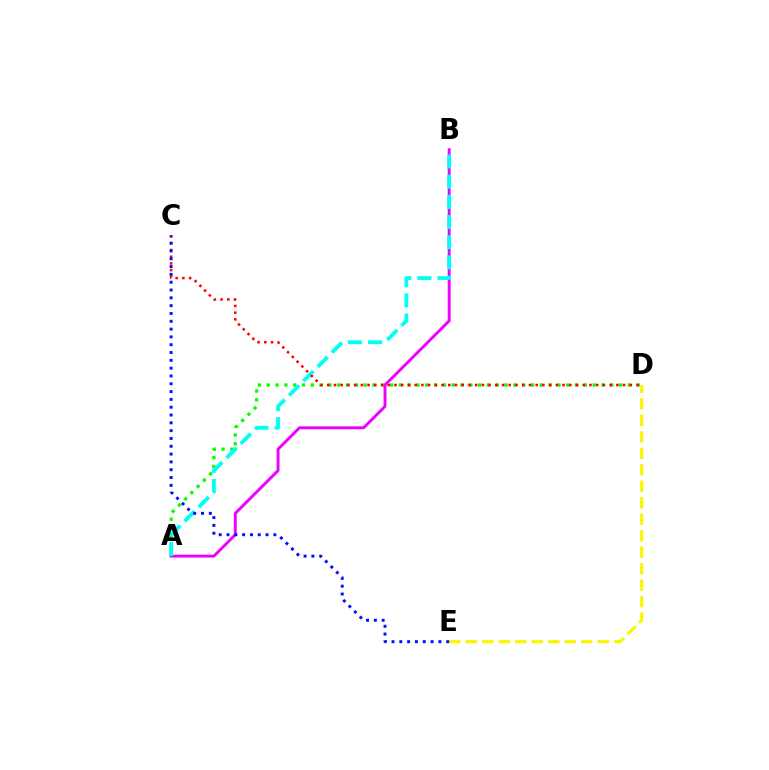{('A', 'D'): [{'color': '#08ff00', 'line_style': 'dotted', 'thickness': 2.39}], ('D', 'E'): [{'color': '#fcf500', 'line_style': 'dashed', 'thickness': 2.24}], ('A', 'B'): [{'color': '#ee00ff', 'line_style': 'solid', 'thickness': 2.1}, {'color': '#00fff6', 'line_style': 'dashed', 'thickness': 2.74}], ('C', 'D'): [{'color': '#ff0000', 'line_style': 'dotted', 'thickness': 1.83}], ('C', 'E'): [{'color': '#0010ff', 'line_style': 'dotted', 'thickness': 2.12}]}